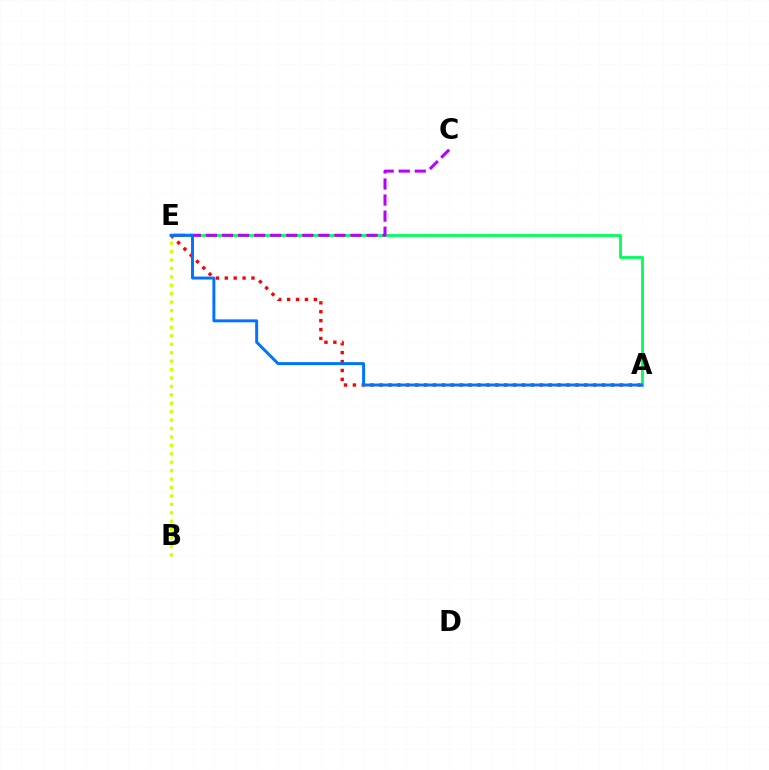{('A', 'E'): [{'color': '#00ff5c', 'line_style': 'solid', 'thickness': 2.03}, {'color': '#ff0000', 'line_style': 'dotted', 'thickness': 2.42}, {'color': '#0074ff', 'line_style': 'solid', 'thickness': 2.13}], ('B', 'E'): [{'color': '#d1ff00', 'line_style': 'dotted', 'thickness': 2.29}], ('C', 'E'): [{'color': '#b900ff', 'line_style': 'dashed', 'thickness': 2.18}]}